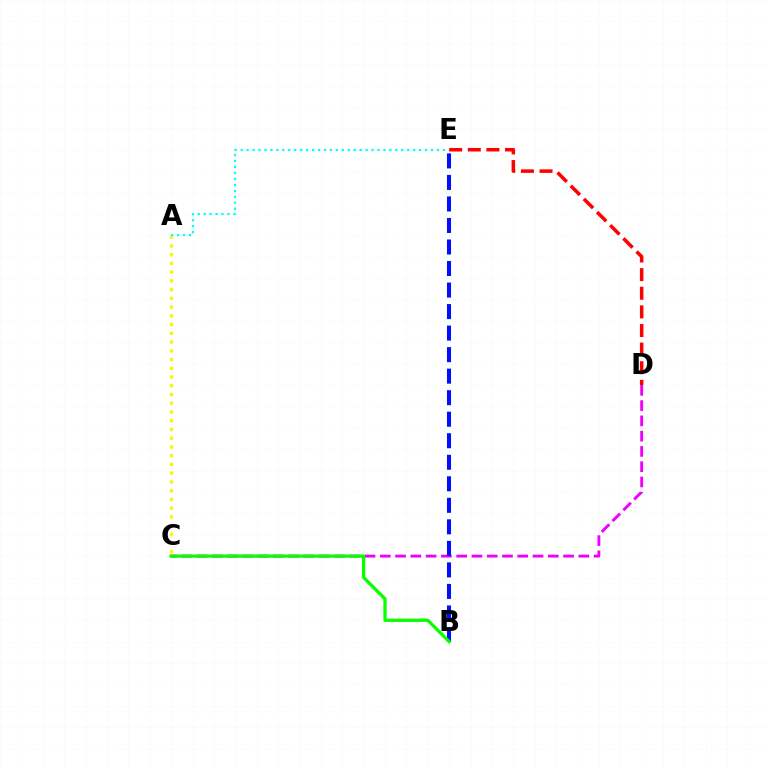{('D', 'E'): [{'color': '#ff0000', 'line_style': 'dashed', 'thickness': 2.53}], ('A', 'C'): [{'color': '#fcf500', 'line_style': 'dotted', 'thickness': 2.38}], ('C', 'D'): [{'color': '#ee00ff', 'line_style': 'dashed', 'thickness': 2.07}], ('A', 'E'): [{'color': '#00fff6', 'line_style': 'dotted', 'thickness': 1.62}], ('B', 'E'): [{'color': '#0010ff', 'line_style': 'dashed', 'thickness': 2.92}], ('B', 'C'): [{'color': '#08ff00', 'line_style': 'solid', 'thickness': 2.36}]}